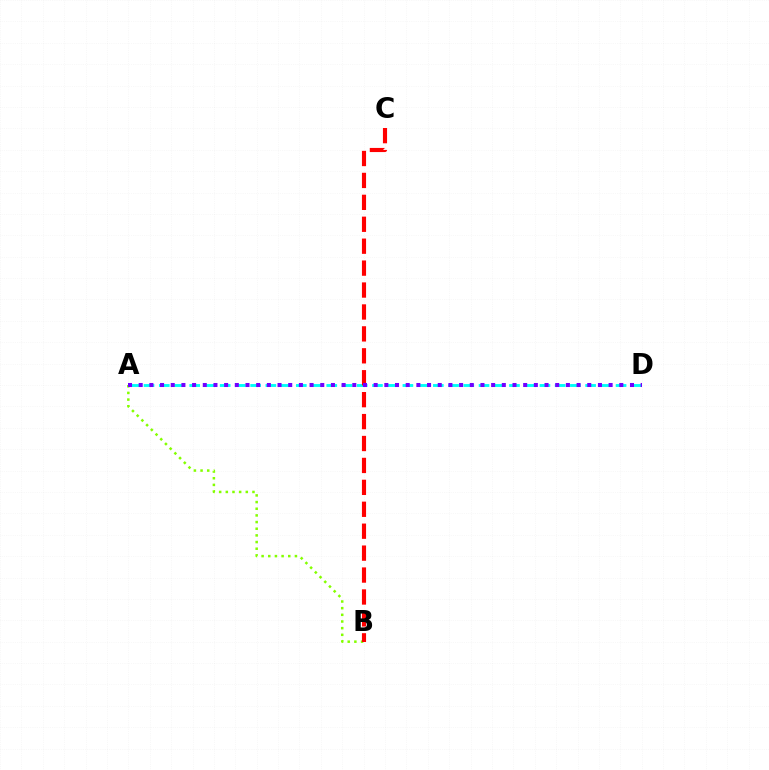{('A', 'D'): [{'color': '#00fff6', 'line_style': 'dashed', 'thickness': 2.07}, {'color': '#7200ff', 'line_style': 'dotted', 'thickness': 2.9}], ('A', 'B'): [{'color': '#84ff00', 'line_style': 'dotted', 'thickness': 1.81}], ('B', 'C'): [{'color': '#ff0000', 'line_style': 'dashed', 'thickness': 2.98}]}